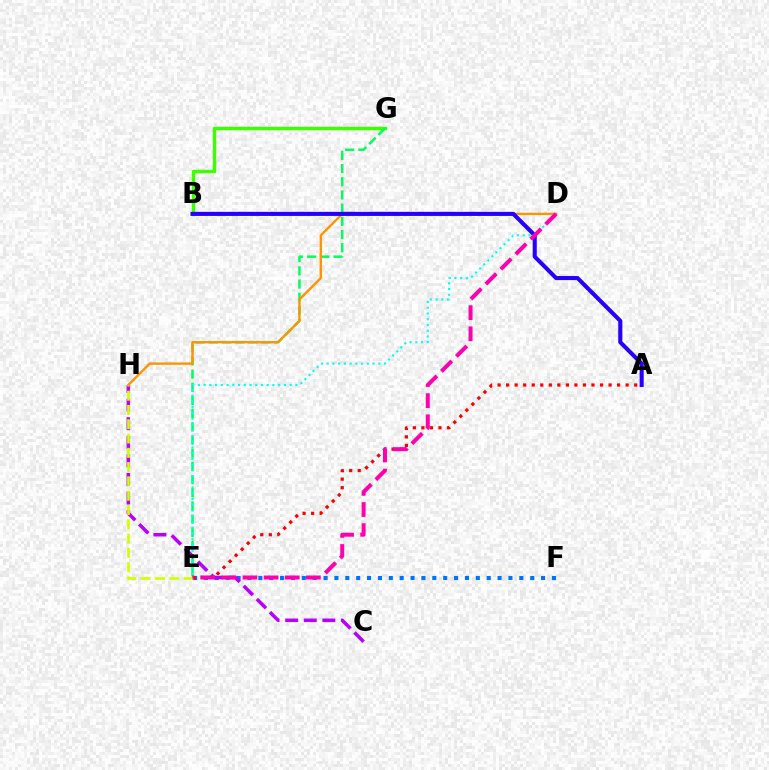{('B', 'G'): [{'color': '#3dff00', 'line_style': 'solid', 'thickness': 2.44}], ('E', 'G'): [{'color': '#00ff5c', 'line_style': 'dashed', 'thickness': 1.79}], ('E', 'F'): [{'color': '#0074ff', 'line_style': 'dotted', 'thickness': 2.95}], ('C', 'H'): [{'color': '#b900ff', 'line_style': 'dashed', 'thickness': 2.52}], ('D', 'H'): [{'color': '#ff9400', 'line_style': 'solid', 'thickness': 1.71}], ('D', 'E'): [{'color': '#00fff6', 'line_style': 'dotted', 'thickness': 1.56}, {'color': '#ff00ac', 'line_style': 'dashed', 'thickness': 2.87}], ('A', 'E'): [{'color': '#ff0000', 'line_style': 'dotted', 'thickness': 2.32}], ('A', 'B'): [{'color': '#2500ff', 'line_style': 'solid', 'thickness': 2.94}], ('E', 'H'): [{'color': '#d1ff00', 'line_style': 'dashed', 'thickness': 1.94}]}